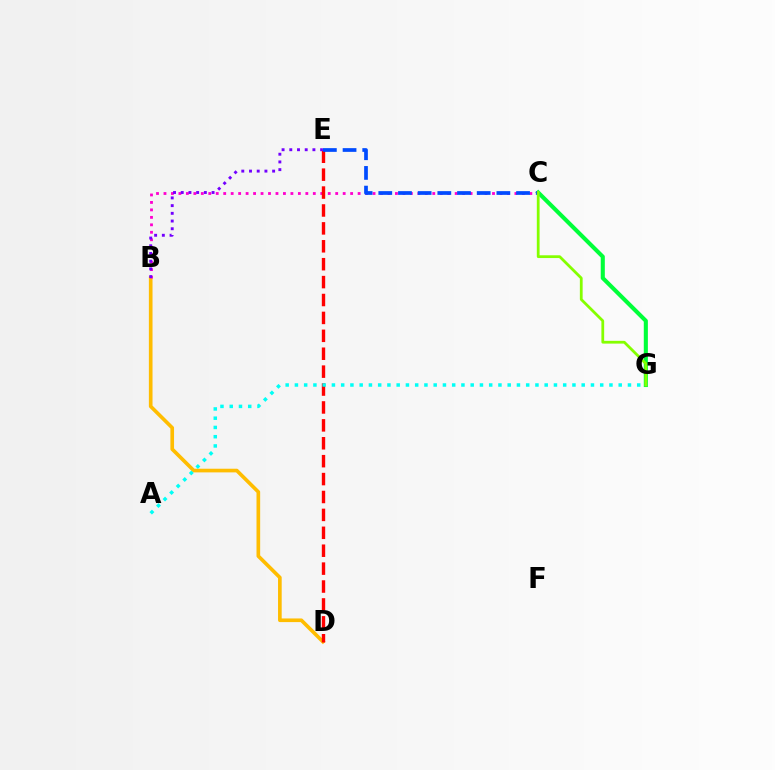{('B', 'D'): [{'color': '#ffbd00', 'line_style': 'solid', 'thickness': 2.63}], ('B', 'C'): [{'color': '#ff00cf', 'line_style': 'dotted', 'thickness': 2.03}], ('C', 'G'): [{'color': '#00ff39', 'line_style': 'solid', 'thickness': 2.94}, {'color': '#84ff00', 'line_style': 'solid', 'thickness': 1.99}], ('D', 'E'): [{'color': '#ff0000', 'line_style': 'dashed', 'thickness': 2.43}], ('C', 'E'): [{'color': '#004bff', 'line_style': 'dashed', 'thickness': 2.67}], ('B', 'E'): [{'color': '#7200ff', 'line_style': 'dotted', 'thickness': 2.09}], ('A', 'G'): [{'color': '#00fff6', 'line_style': 'dotted', 'thickness': 2.51}]}